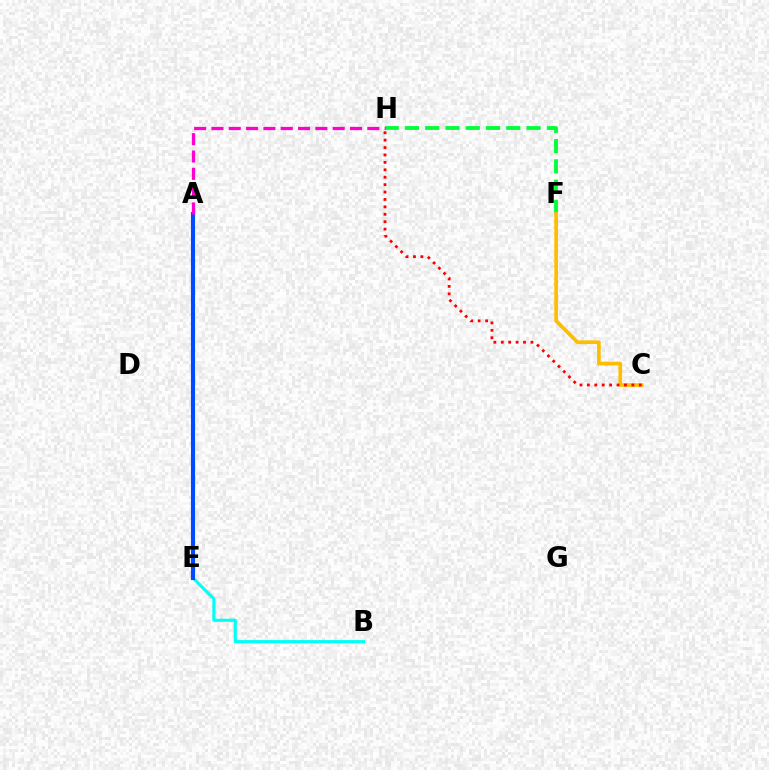{('F', 'H'): [{'color': '#00ff39', 'line_style': 'dashed', 'thickness': 2.75}], ('A', 'E'): [{'color': '#84ff00', 'line_style': 'dashed', 'thickness': 2.72}, {'color': '#7200ff', 'line_style': 'dotted', 'thickness': 2.76}, {'color': '#004bff', 'line_style': 'solid', 'thickness': 2.97}], ('C', 'F'): [{'color': '#ffbd00', 'line_style': 'solid', 'thickness': 2.65}], ('B', 'E'): [{'color': '#00fff6', 'line_style': 'solid', 'thickness': 2.26}], ('C', 'H'): [{'color': '#ff0000', 'line_style': 'dotted', 'thickness': 2.01}], ('A', 'H'): [{'color': '#ff00cf', 'line_style': 'dashed', 'thickness': 2.35}]}